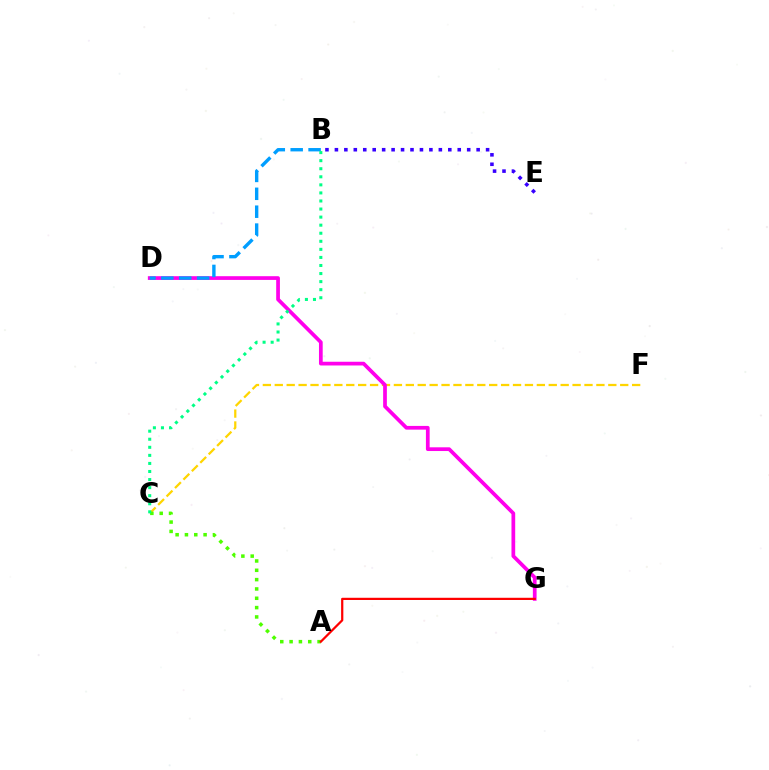{('B', 'E'): [{'color': '#3700ff', 'line_style': 'dotted', 'thickness': 2.57}], ('C', 'F'): [{'color': '#ffd500', 'line_style': 'dashed', 'thickness': 1.62}], ('A', 'C'): [{'color': '#4fff00', 'line_style': 'dotted', 'thickness': 2.53}], ('D', 'G'): [{'color': '#ff00ed', 'line_style': 'solid', 'thickness': 2.68}], ('B', 'D'): [{'color': '#009eff', 'line_style': 'dashed', 'thickness': 2.43}], ('B', 'C'): [{'color': '#00ff86', 'line_style': 'dotted', 'thickness': 2.19}], ('A', 'G'): [{'color': '#ff0000', 'line_style': 'solid', 'thickness': 1.6}]}